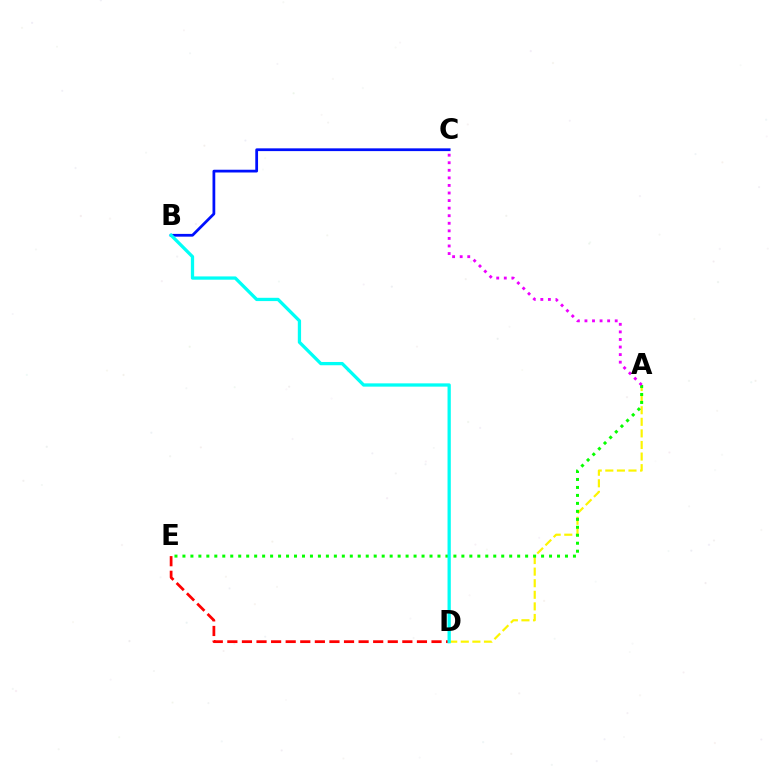{('D', 'E'): [{'color': '#ff0000', 'line_style': 'dashed', 'thickness': 1.98}], ('A', 'D'): [{'color': '#fcf500', 'line_style': 'dashed', 'thickness': 1.57}], ('A', 'E'): [{'color': '#08ff00', 'line_style': 'dotted', 'thickness': 2.17}], ('B', 'C'): [{'color': '#0010ff', 'line_style': 'solid', 'thickness': 1.98}], ('A', 'C'): [{'color': '#ee00ff', 'line_style': 'dotted', 'thickness': 2.06}], ('B', 'D'): [{'color': '#00fff6', 'line_style': 'solid', 'thickness': 2.36}]}